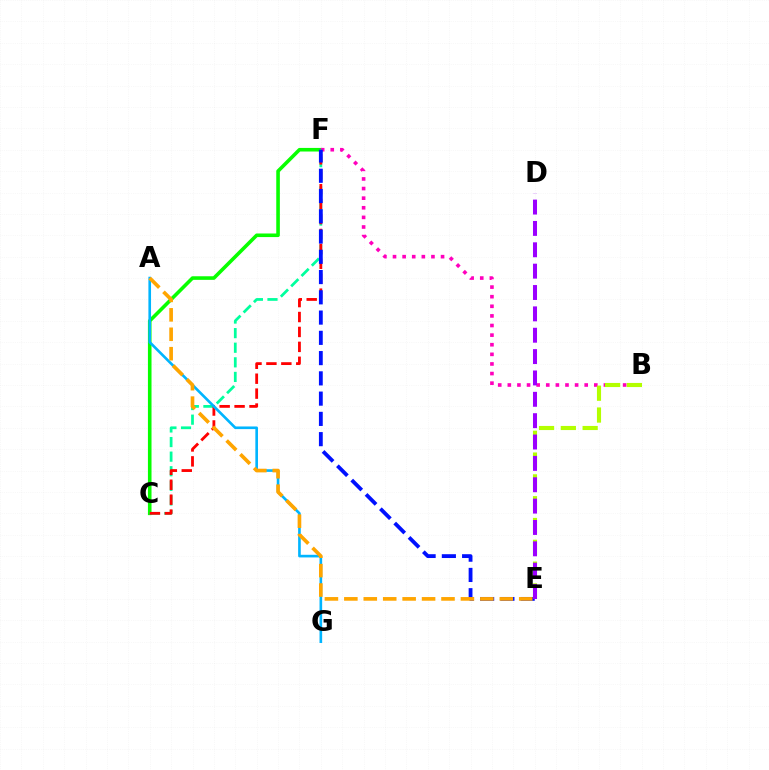{('C', 'F'): [{'color': '#08ff00', 'line_style': 'solid', 'thickness': 2.58}, {'color': '#00ff9d', 'line_style': 'dashed', 'thickness': 1.98}, {'color': '#ff0000', 'line_style': 'dashed', 'thickness': 2.03}], ('B', 'F'): [{'color': '#ff00bd', 'line_style': 'dotted', 'thickness': 2.61}], ('A', 'G'): [{'color': '#00b5ff', 'line_style': 'solid', 'thickness': 1.9}], ('B', 'E'): [{'color': '#b3ff00', 'line_style': 'dashed', 'thickness': 2.96}], ('E', 'F'): [{'color': '#0010ff', 'line_style': 'dashed', 'thickness': 2.75}], ('A', 'E'): [{'color': '#ffa500', 'line_style': 'dashed', 'thickness': 2.64}], ('D', 'E'): [{'color': '#9b00ff', 'line_style': 'dashed', 'thickness': 2.9}]}